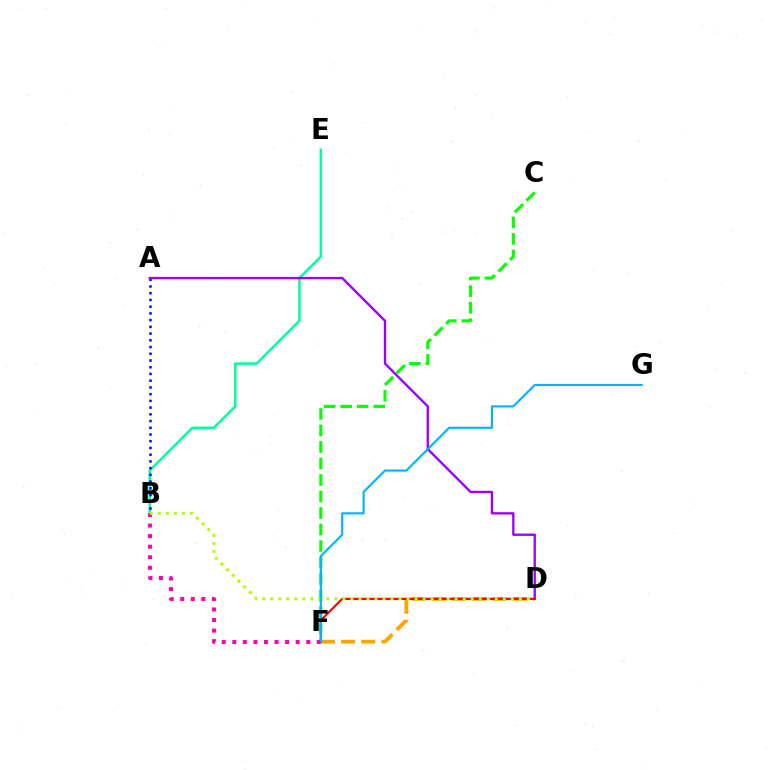{('D', 'F'): [{'color': '#ffa500', 'line_style': 'dashed', 'thickness': 2.74}, {'color': '#ff0000', 'line_style': 'solid', 'thickness': 1.54}], ('B', 'E'): [{'color': '#00ff9d', 'line_style': 'solid', 'thickness': 1.79}], ('C', 'F'): [{'color': '#08ff00', 'line_style': 'dashed', 'thickness': 2.24}], ('A', 'B'): [{'color': '#0010ff', 'line_style': 'dotted', 'thickness': 1.83}], ('B', 'F'): [{'color': '#ff00bd', 'line_style': 'dotted', 'thickness': 2.87}], ('A', 'D'): [{'color': '#9b00ff', 'line_style': 'solid', 'thickness': 1.68}], ('B', 'D'): [{'color': '#b3ff00', 'line_style': 'dotted', 'thickness': 2.18}], ('F', 'G'): [{'color': '#00b5ff', 'line_style': 'solid', 'thickness': 1.54}]}